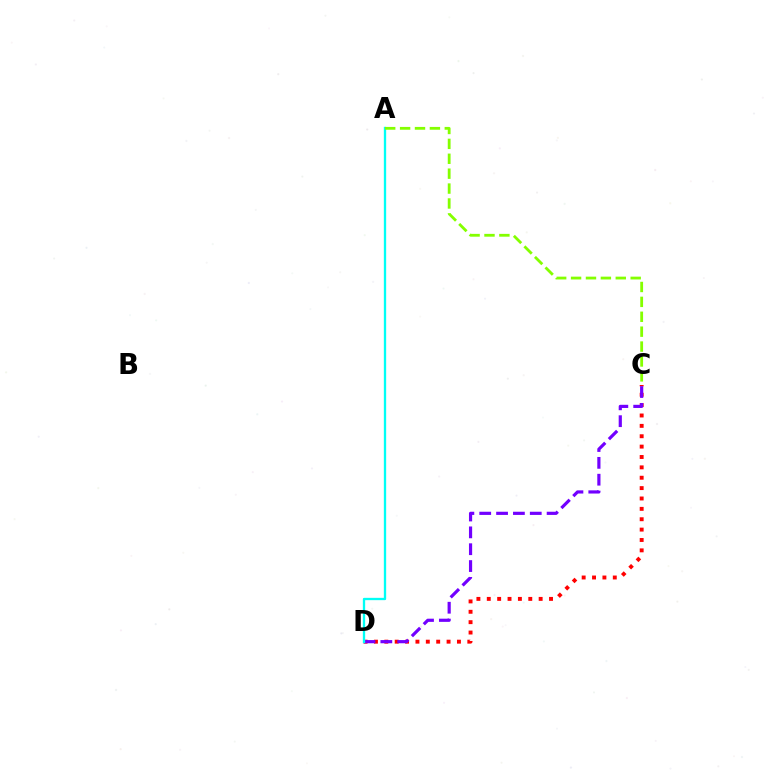{('C', 'D'): [{'color': '#ff0000', 'line_style': 'dotted', 'thickness': 2.82}, {'color': '#7200ff', 'line_style': 'dashed', 'thickness': 2.29}], ('A', 'D'): [{'color': '#00fff6', 'line_style': 'solid', 'thickness': 1.67}], ('A', 'C'): [{'color': '#84ff00', 'line_style': 'dashed', 'thickness': 2.02}]}